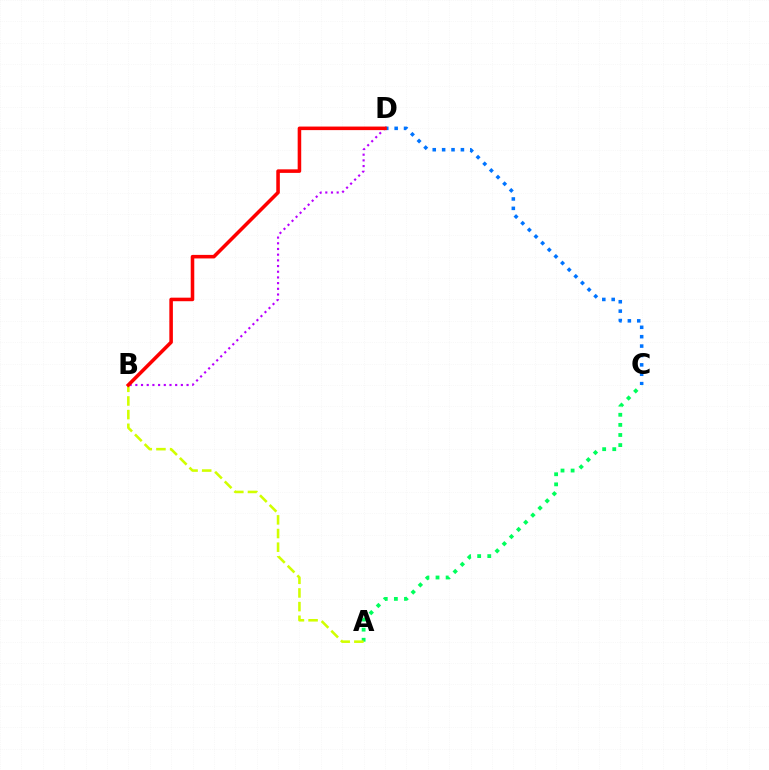{('A', 'C'): [{'color': '#00ff5c', 'line_style': 'dotted', 'thickness': 2.74}], ('B', 'D'): [{'color': '#b900ff', 'line_style': 'dotted', 'thickness': 1.55}, {'color': '#ff0000', 'line_style': 'solid', 'thickness': 2.56}], ('C', 'D'): [{'color': '#0074ff', 'line_style': 'dotted', 'thickness': 2.55}], ('A', 'B'): [{'color': '#d1ff00', 'line_style': 'dashed', 'thickness': 1.86}]}